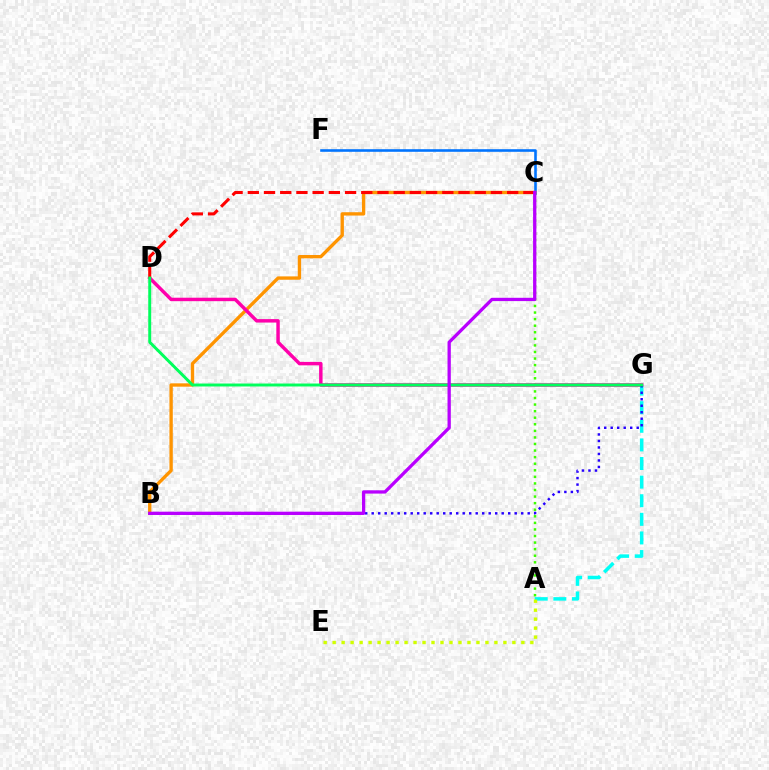{('A', 'G'): [{'color': '#00fff6', 'line_style': 'dashed', 'thickness': 2.53}], ('C', 'F'): [{'color': '#0074ff', 'line_style': 'solid', 'thickness': 1.87}], ('B', 'C'): [{'color': '#ff9400', 'line_style': 'solid', 'thickness': 2.4}, {'color': '#b900ff', 'line_style': 'solid', 'thickness': 2.37}], ('A', 'C'): [{'color': '#3dff00', 'line_style': 'dotted', 'thickness': 1.79}], ('D', 'G'): [{'color': '#ff00ac', 'line_style': 'solid', 'thickness': 2.49}, {'color': '#00ff5c', 'line_style': 'solid', 'thickness': 2.12}], ('B', 'G'): [{'color': '#2500ff', 'line_style': 'dotted', 'thickness': 1.77}], ('C', 'D'): [{'color': '#ff0000', 'line_style': 'dashed', 'thickness': 2.2}], ('A', 'E'): [{'color': '#d1ff00', 'line_style': 'dotted', 'thickness': 2.44}]}